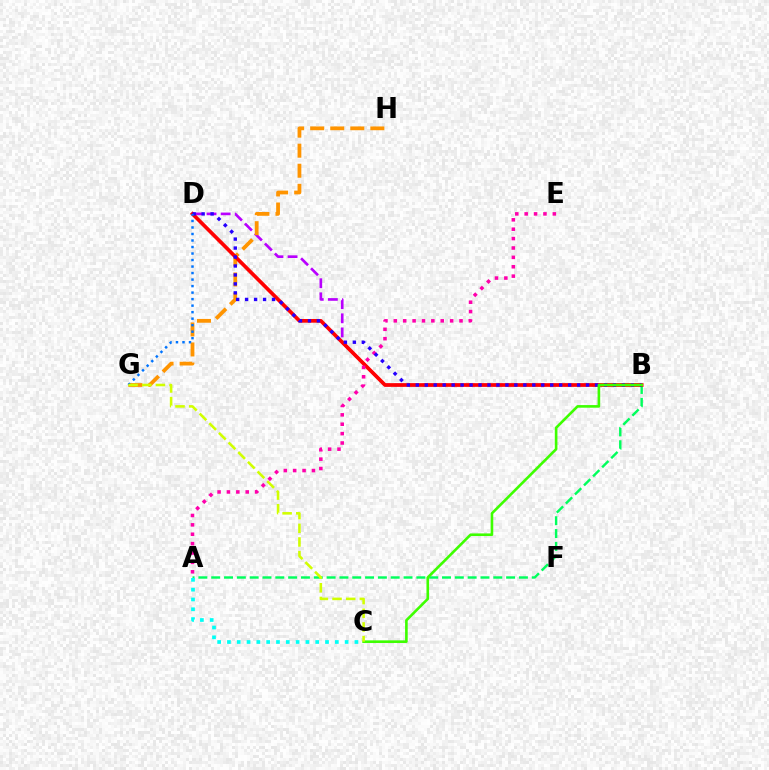{('A', 'B'): [{'color': '#00ff5c', 'line_style': 'dashed', 'thickness': 1.74}], ('B', 'D'): [{'color': '#b900ff', 'line_style': 'dashed', 'thickness': 1.92}, {'color': '#ff0000', 'line_style': 'solid', 'thickness': 2.65}, {'color': '#2500ff', 'line_style': 'dotted', 'thickness': 2.43}], ('G', 'H'): [{'color': '#ff9400', 'line_style': 'dashed', 'thickness': 2.72}], ('A', 'E'): [{'color': '#ff00ac', 'line_style': 'dotted', 'thickness': 2.55}], ('B', 'C'): [{'color': '#3dff00', 'line_style': 'solid', 'thickness': 1.88}], ('A', 'C'): [{'color': '#00fff6', 'line_style': 'dotted', 'thickness': 2.66}], ('D', 'G'): [{'color': '#0074ff', 'line_style': 'dotted', 'thickness': 1.77}], ('C', 'G'): [{'color': '#d1ff00', 'line_style': 'dashed', 'thickness': 1.86}]}